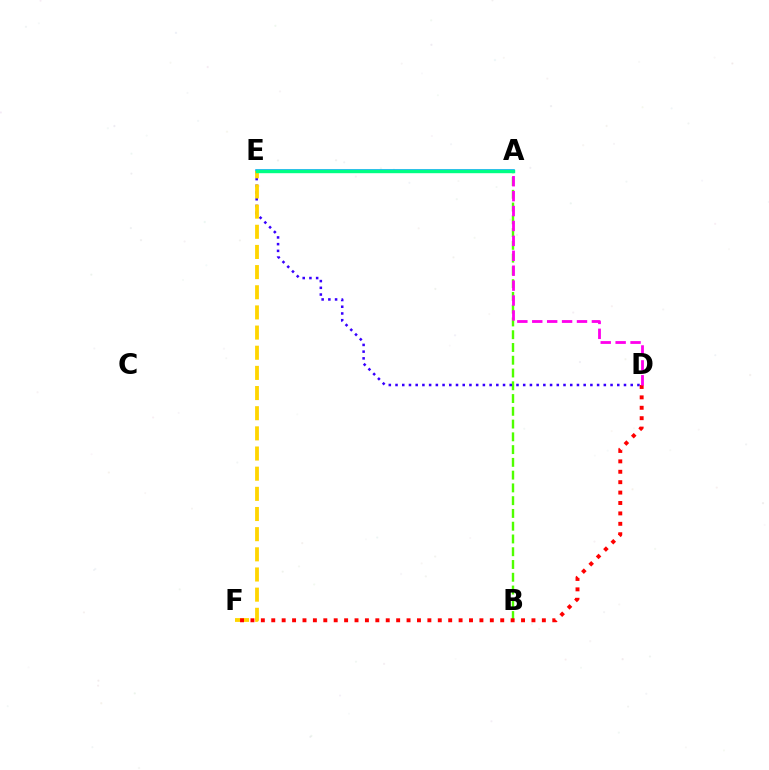{('A', 'E'): [{'color': '#009eff', 'line_style': 'solid', 'thickness': 2.55}, {'color': '#00ff86', 'line_style': 'solid', 'thickness': 2.44}], ('A', 'B'): [{'color': '#4fff00', 'line_style': 'dashed', 'thickness': 1.73}], ('D', 'E'): [{'color': '#3700ff', 'line_style': 'dotted', 'thickness': 1.83}], ('E', 'F'): [{'color': '#ffd500', 'line_style': 'dashed', 'thickness': 2.74}], ('D', 'F'): [{'color': '#ff0000', 'line_style': 'dotted', 'thickness': 2.83}], ('A', 'D'): [{'color': '#ff00ed', 'line_style': 'dashed', 'thickness': 2.03}]}